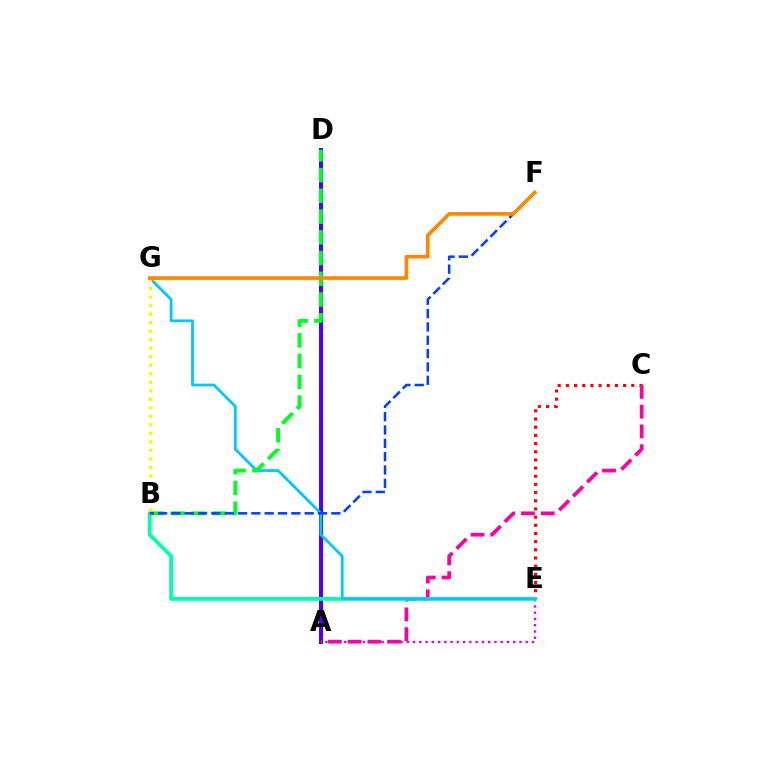{('C', 'E'): [{'color': '#ff0000', 'line_style': 'dotted', 'thickness': 2.22}], ('A', 'E'): [{'color': '#d600ff', 'line_style': 'dotted', 'thickness': 1.7}], ('A', 'D'): [{'color': '#66ff00', 'line_style': 'dotted', 'thickness': 2.67}, {'color': '#4f00ff', 'line_style': 'solid', 'thickness': 2.93}], ('A', 'C'): [{'color': '#ff00a0', 'line_style': 'dashed', 'thickness': 2.68}], ('B', 'E'): [{'color': '#00ffaf', 'line_style': 'solid', 'thickness': 2.75}], ('E', 'G'): [{'color': '#00c7ff', 'line_style': 'solid', 'thickness': 1.99}], ('B', 'D'): [{'color': '#00ff27', 'line_style': 'dashed', 'thickness': 2.82}], ('B', 'F'): [{'color': '#003fff', 'line_style': 'dashed', 'thickness': 1.81}], ('B', 'G'): [{'color': '#eeff00', 'line_style': 'dotted', 'thickness': 2.31}], ('F', 'G'): [{'color': '#ff8800', 'line_style': 'solid', 'thickness': 2.65}]}